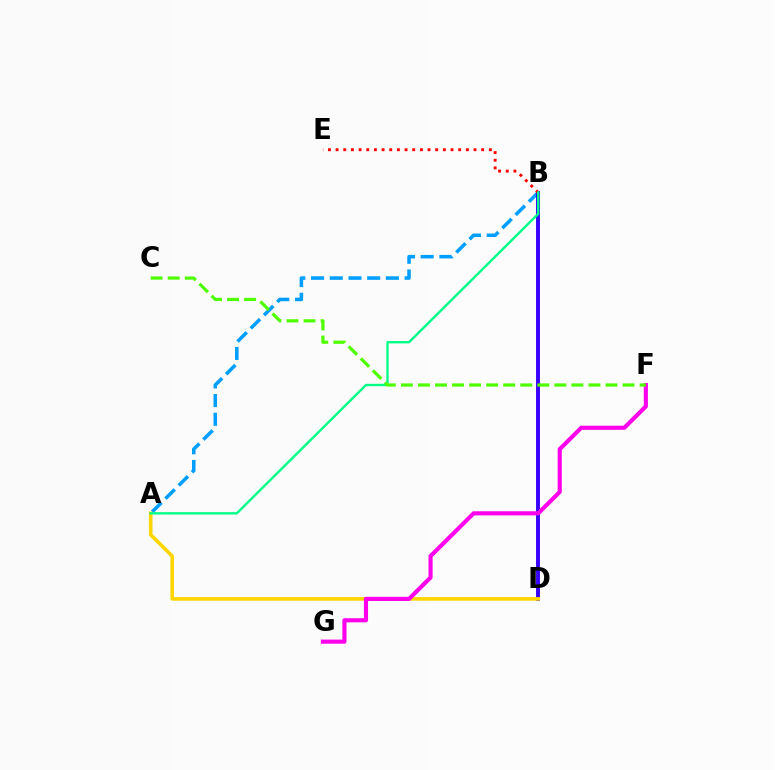{('A', 'B'): [{'color': '#009eff', 'line_style': 'dashed', 'thickness': 2.54}, {'color': '#00ff86', 'line_style': 'solid', 'thickness': 1.72}], ('B', 'D'): [{'color': '#3700ff', 'line_style': 'solid', 'thickness': 2.83}], ('A', 'D'): [{'color': '#ffd500', 'line_style': 'solid', 'thickness': 2.59}], ('F', 'G'): [{'color': '#ff00ed', 'line_style': 'solid', 'thickness': 2.98}], ('B', 'E'): [{'color': '#ff0000', 'line_style': 'dotted', 'thickness': 2.08}], ('C', 'F'): [{'color': '#4fff00', 'line_style': 'dashed', 'thickness': 2.32}]}